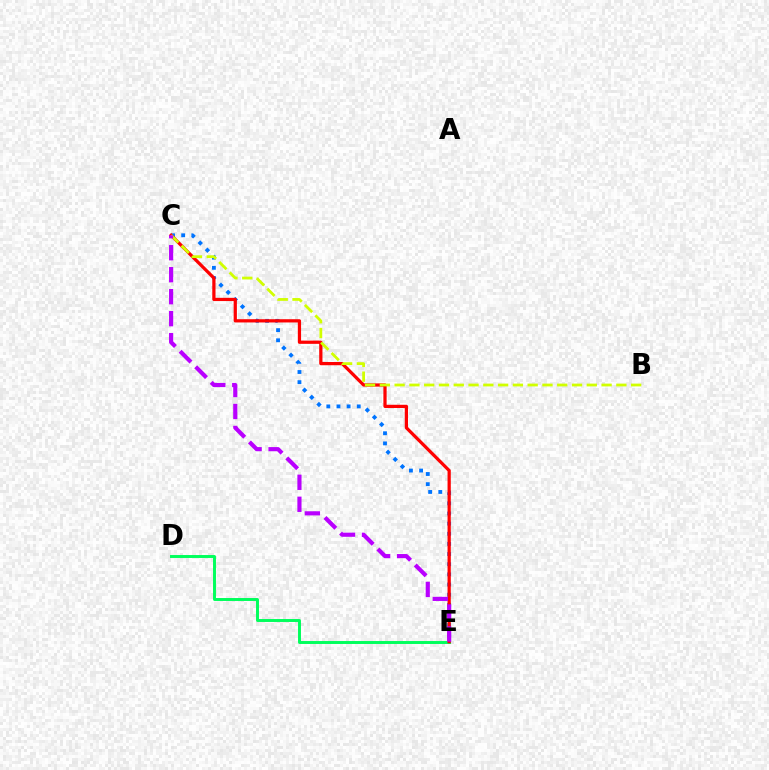{('D', 'E'): [{'color': '#00ff5c', 'line_style': 'solid', 'thickness': 2.12}], ('C', 'E'): [{'color': '#0074ff', 'line_style': 'dotted', 'thickness': 2.76}, {'color': '#ff0000', 'line_style': 'solid', 'thickness': 2.33}, {'color': '#b900ff', 'line_style': 'dashed', 'thickness': 2.99}], ('B', 'C'): [{'color': '#d1ff00', 'line_style': 'dashed', 'thickness': 2.01}]}